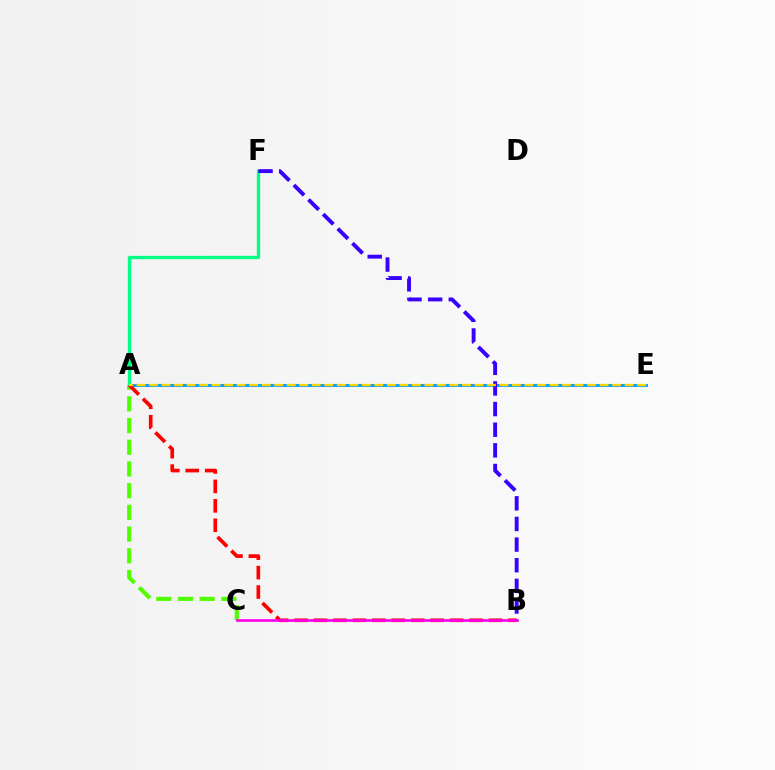{('A', 'E'): [{'color': '#009eff', 'line_style': 'solid', 'thickness': 2.05}, {'color': '#ffd500', 'line_style': 'dashed', 'thickness': 1.7}], ('A', 'C'): [{'color': '#4fff00', 'line_style': 'dashed', 'thickness': 2.95}], ('A', 'F'): [{'color': '#00ff86', 'line_style': 'solid', 'thickness': 2.4}], ('A', 'B'): [{'color': '#ff0000', 'line_style': 'dashed', 'thickness': 2.64}], ('B', 'C'): [{'color': '#ff00ed', 'line_style': 'solid', 'thickness': 1.9}], ('B', 'F'): [{'color': '#3700ff', 'line_style': 'dashed', 'thickness': 2.8}]}